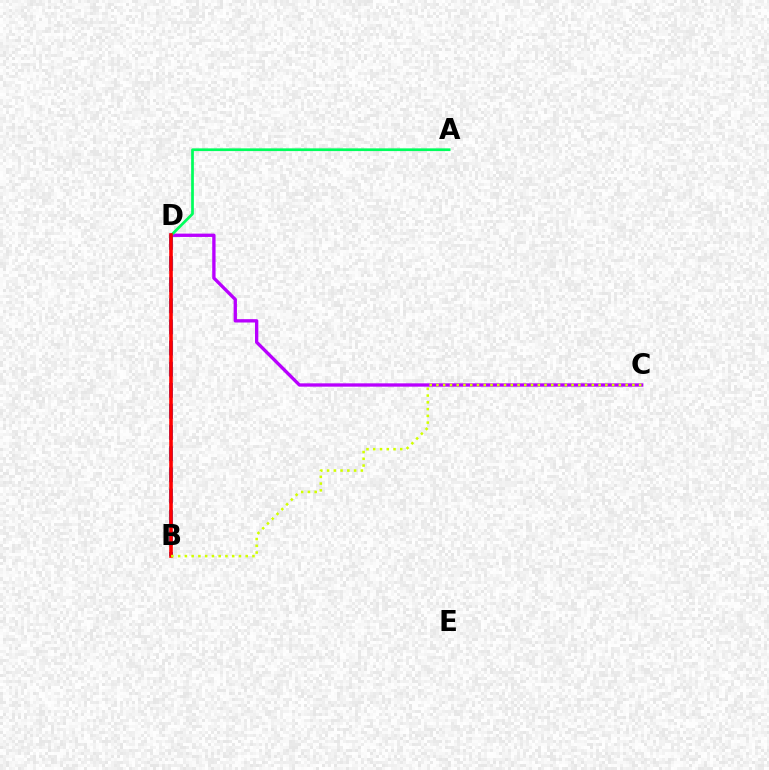{('C', 'D'): [{'color': '#b900ff', 'line_style': 'solid', 'thickness': 2.4}], ('A', 'D'): [{'color': '#00ff5c', 'line_style': 'solid', 'thickness': 1.96}], ('B', 'D'): [{'color': '#0074ff', 'line_style': 'dashed', 'thickness': 2.87}, {'color': '#ff0000', 'line_style': 'solid', 'thickness': 2.59}], ('B', 'C'): [{'color': '#d1ff00', 'line_style': 'dotted', 'thickness': 1.84}]}